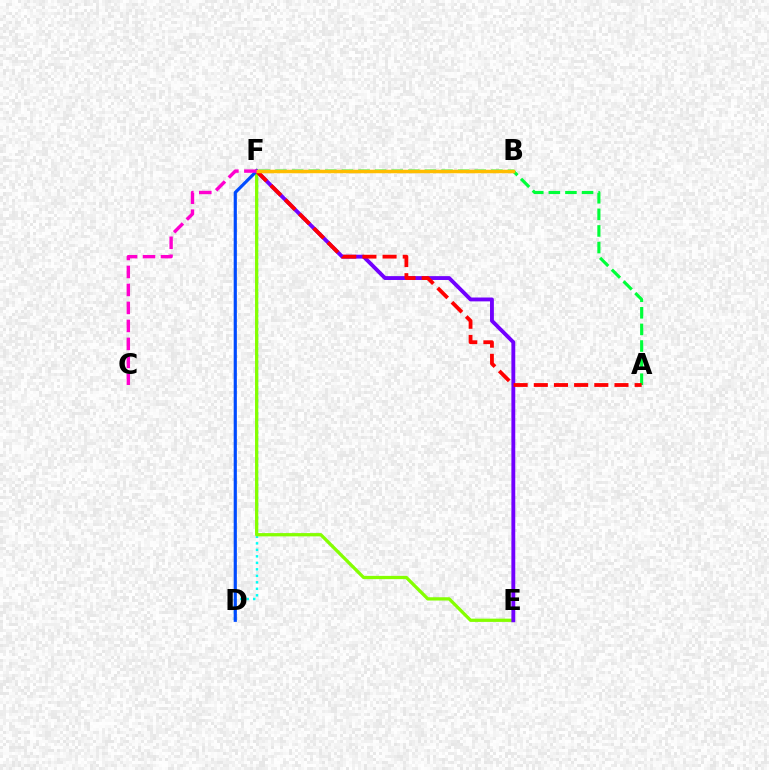{('D', 'F'): [{'color': '#00fff6', 'line_style': 'dotted', 'thickness': 1.76}, {'color': '#004bff', 'line_style': 'solid', 'thickness': 2.29}], ('A', 'F'): [{'color': '#00ff39', 'line_style': 'dashed', 'thickness': 2.25}, {'color': '#ff0000', 'line_style': 'dashed', 'thickness': 2.74}], ('E', 'F'): [{'color': '#84ff00', 'line_style': 'solid', 'thickness': 2.35}, {'color': '#7200ff', 'line_style': 'solid', 'thickness': 2.78}], ('B', 'F'): [{'color': '#ffbd00', 'line_style': 'solid', 'thickness': 2.52}], ('C', 'F'): [{'color': '#ff00cf', 'line_style': 'dashed', 'thickness': 2.44}]}